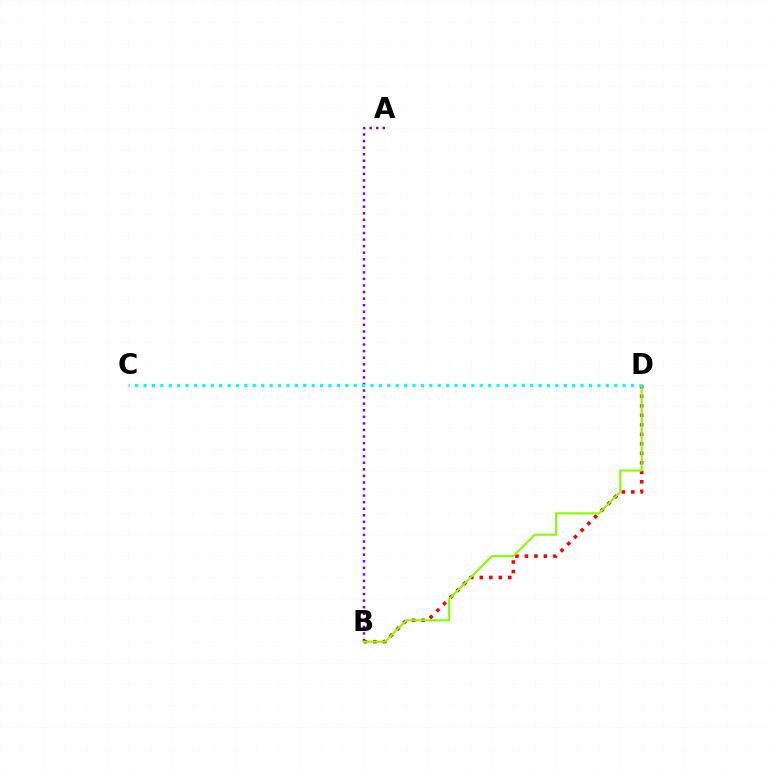{('A', 'B'): [{'color': '#7200ff', 'line_style': 'dotted', 'thickness': 1.78}], ('B', 'D'): [{'color': '#ff0000', 'line_style': 'dotted', 'thickness': 2.58}, {'color': '#84ff00', 'line_style': 'solid', 'thickness': 1.52}], ('C', 'D'): [{'color': '#00fff6', 'line_style': 'dotted', 'thickness': 2.28}]}